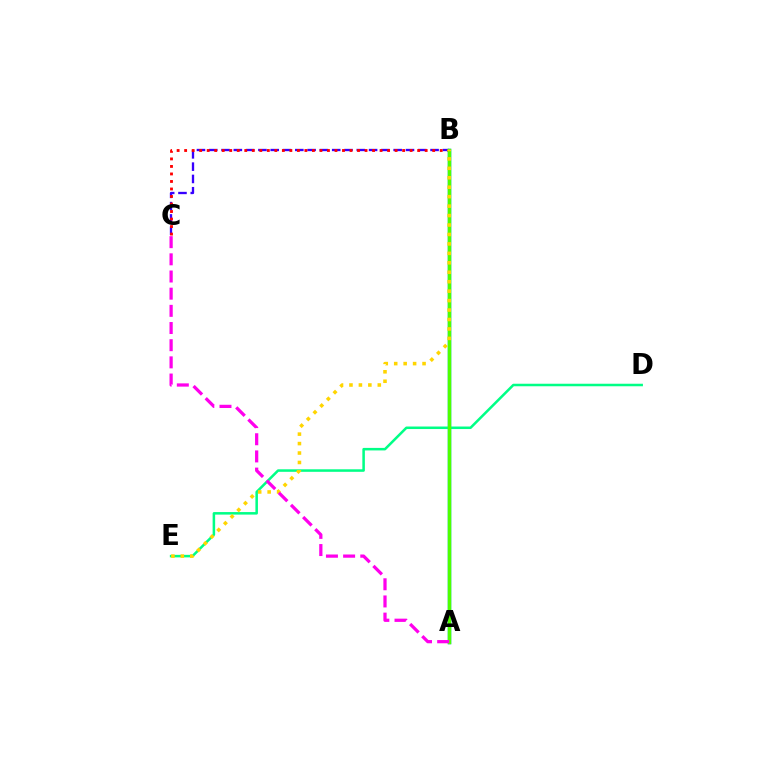{('B', 'C'): [{'color': '#3700ff', 'line_style': 'dashed', 'thickness': 1.67}, {'color': '#ff0000', 'line_style': 'dotted', 'thickness': 2.04}], ('A', 'B'): [{'color': '#009eff', 'line_style': 'solid', 'thickness': 2.5}, {'color': '#4fff00', 'line_style': 'solid', 'thickness': 2.51}], ('D', 'E'): [{'color': '#00ff86', 'line_style': 'solid', 'thickness': 1.82}], ('B', 'E'): [{'color': '#ffd500', 'line_style': 'dotted', 'thickness': 2.57}], ('A', 'C'): [{'color': '#ff00ed', 'line_style': 'dashed', 'thickness': 2.33}]}